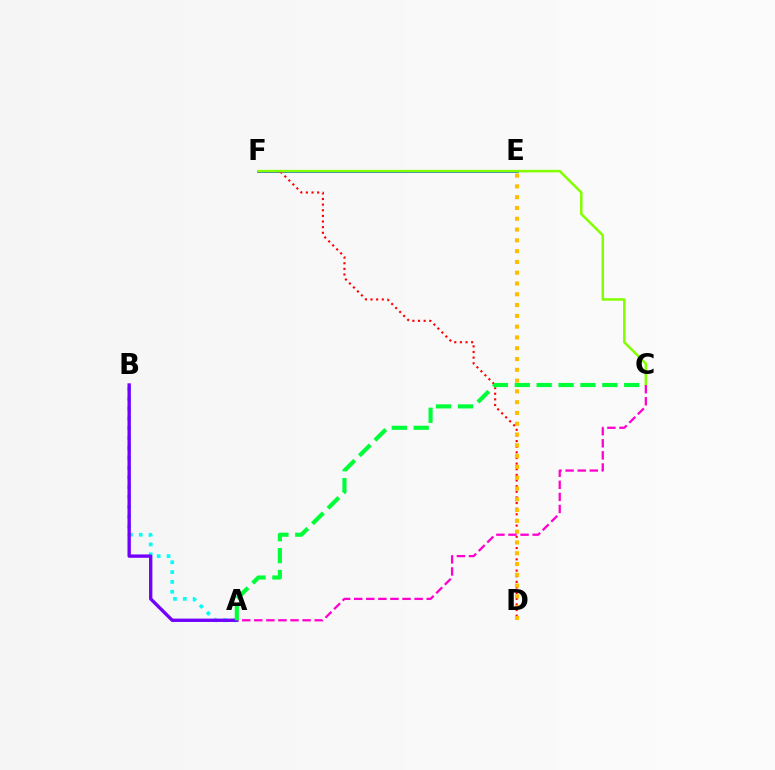{('E', 'F'): [{'color': '#004bff', 'line_style': 'solid', 'thickness': 1.95}], ('D', 'F'): [{'color': '#ff0000', 'line_style': 'dotted', 'thickness': 1.53}], ('C', 'F'): [{'color': '#84ff00', 'line_style': 'solid', 'thickness': 1.81}], ('A', 'B'): [{'color': '#00fff6', 'line_style': 'dotted', 'thickness': 2.67}, {'color': '#7200ff', 'line_style': 'solid', 'thickness': 2.41}], ('D', 'E'): [{'color': '#ffbd00', 'line_style': 'dotted', 'thickness': 2.93}], ('A', 'C'): [{'color': '#ff00cf', 'line_style': 'dashed', 'thickness': 1.64}, {'color': '#00ff39', 'line_style': 'dashed', 'thickness': 2.97}]}